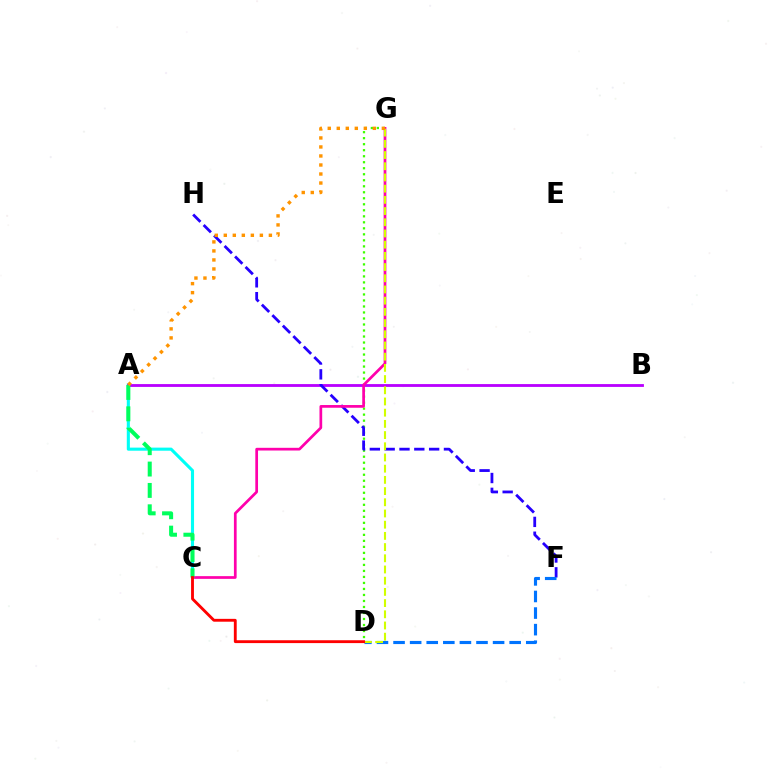{('A', 'C'): [{'color': '#00fff6', 'line_style': 'solid', 'thickness': 2.23}, {'color': '#00ff5c', 'line_style': 'dashed', 'thickness': 2.9}], ('D', 'G'): [{'color': '#3dff00', 'line_style': 'dotted', 'thickness': 1.63}, {'color': '#d1ff00', 'line_style': 'dashed', 'thickness': 1.52}], ('A', 'B'): [{'color': '#b900ff', 'line_style': 'solid', 'thickness': 2.03}], ('F', 'H'): [{'color': '#2500ff', 'line_style': 'dashed', 'thickness': 2.01}], ('C', 'G'): [{'color': '#ff00ac', 'line_style': 'solid', 'thickness': 1.96}], ('D', 'F'): [{'color': '#0074ff', 'line_style': 'dashed', 'thickness': 2.25}], ('A', 'G'): [{'color': '#ff9400', 'line_style': 'dotted', 'thickness': 2.45}], ('C', 'D'): [{'color': '#ff0000', 'line_style': 'solid', 'thickness': 2.05}]}